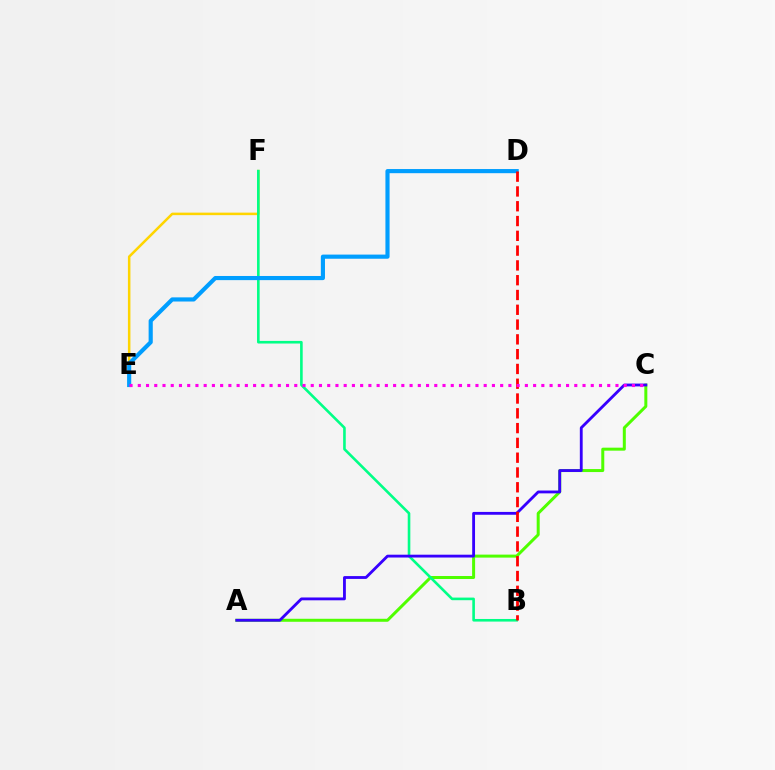{('E', 'F'): [{'color': '#ffd500', 'line_style': 'solid', 'thickness': 1.81}], ('A', 'C'): [{'color': '#4fff00', 'line_style': 'solid', 'thickness': 2.16}, {'color': '#3700ff', 'line_style': 'solid', 'thickness': 2.04}], ('B', 'F'): [{'color': '#00ff86', 'line_style': 'solid', 'thickness': 1.88}], ('D', 'E'): [{'color': '#009eff', 'line_style': 'solid', 'thickness': 2.99}], ('B', 'D'): [{'color': '#ff0000', 'line_style': 'dashed', 'thickness': 2.01}], ('C', 'E'): [{'color': '#ff00ed', 'line_style': 'dotted', 'thickness': 2.24}]}